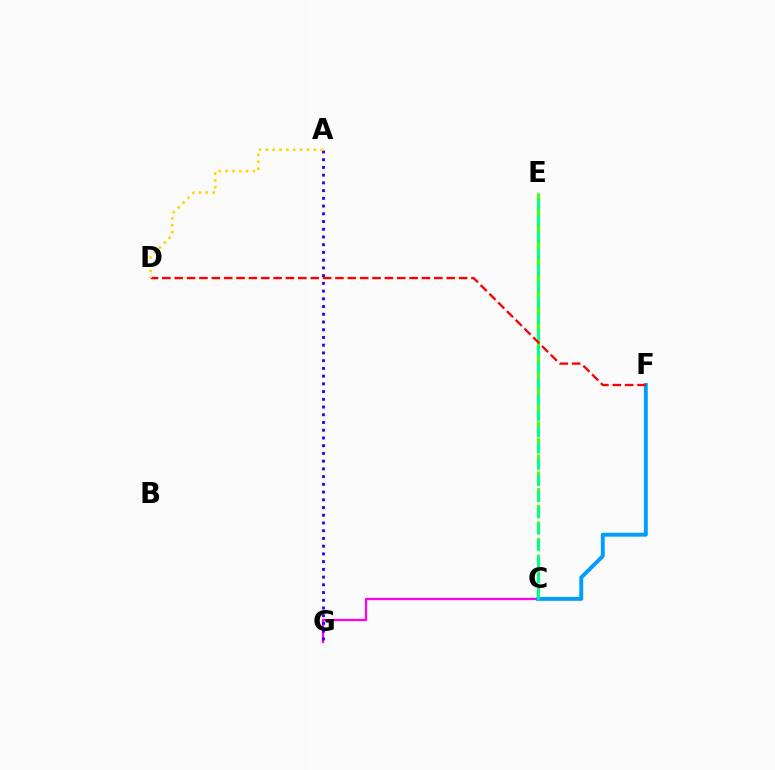{('C', 'E'): [{'color': '#4fff00', 'line_style': 'dashed', 'thickness': 2.26}, {'color': '#00ff86', 'line_style': 'dashed', 'thickness': 2.2}], ('C', 'G'): [{'color': '#ff00ed', 'line_style': 'solid', 'thickness': 1.62}], ('C', 'F'): [{'color': '#009eff', 'line_style': 'solid', 'thickness': 2.82}], ('A', 'G'): [{'color': '#3700ff', 'line_style': 'dotted', 'thickness': 2.1}], ('D', 'F'): [{'color': '#ff0000', 'line_style': 'dashed', 'thickness': 1.68}], ('A', 'D'): [{'color': '#ffd500', 'line_style': 'dotted', 'thickness': 1.86}]}